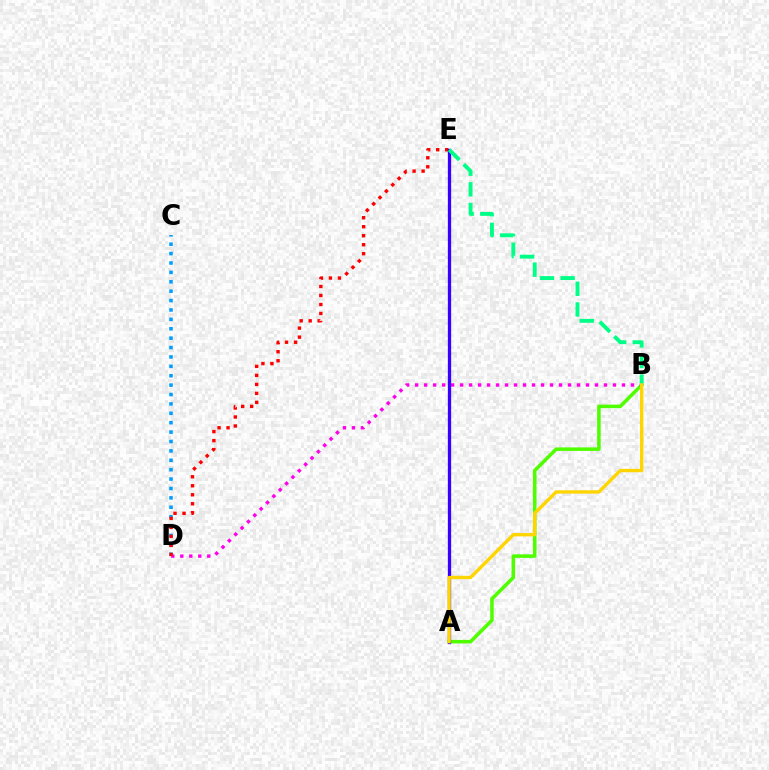{('C', 'D'): [{'color': '#009eff', 'line_style': 'dotted', 'thickness': 2.55}], ('A', 'B'): [{'color': '#4fff00', 'line_style': 'solid', 'thickness': 2.54}, {'color': '#ffd500', 'line_style': 'solid', 'thickness': 2.4}], ('B', 'D'): [{'color': '#ff00ed', 'line_style': 'dotted', 'thickness': 2.44}], ('D', 'E'): [{'color': '#ff0000', 'line_style': 'dotted', 'thickness': 2.45}], ('A', 'E'): [{'color': '#3700ff', 'line_style': 'solid', 'thickness': 2.37}], ('B', 'E'): [{'color': '#00ff86', 'line_style': 'dashed', 'thickness': 2.8}]}